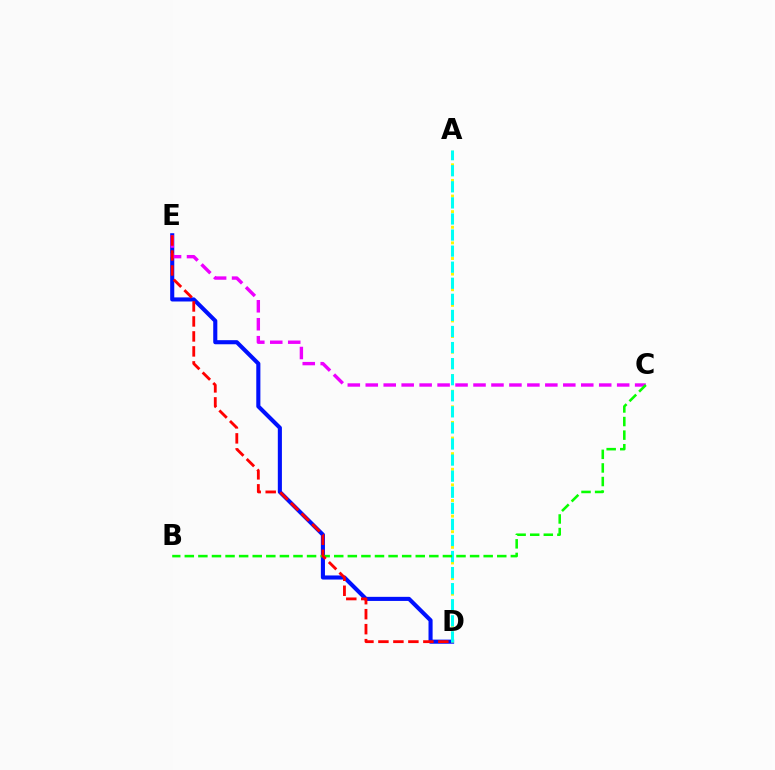{('D', 'E'): [{'color': '#0010ff', 'line_style': 'solid', 'thickness': 2.95}, {'color': '#ff0000', 'line_style': 'dashed', 'thickness': 2.04}], ('A', 'D'): [{'color': '#fcf500', 'line_style': 'dotted', 'thickness': 2.12}, {'color': '#00fff6', 'line_style': 'dashed', 'thickness': 2.18}], ('C', 'E'): [{'color': '#ee00ff', 'line_style': 'dashed', 'thickness': 2.44}], ('B', 'C'): [{'color': '#08ff00', 'line_style': 'dashed', 'thickness': 1.85}]}